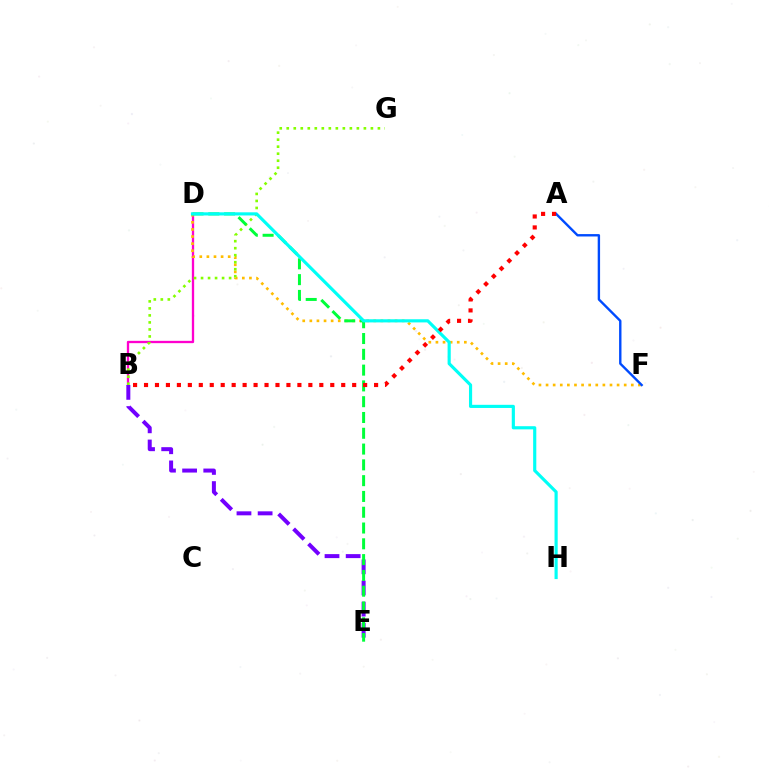{('B', 'D'): [{'color': '#ff00cf', 'line_style': 'solid', 'thickness': 1.67}], ('D', 'F'): [{'color': '#ffbd00', 'line_style': 'dotted', 'thickness': 1.93}], ('B', 'E'): [{'color': '#7200ff', 'line_style': 'dashed', 'thickness': 2.87}], ('B', 'G'): [{'color': '#84ff00', 'line_style': 'dotted', 'thickness': 1.91}], ('D', 'E'): [{'color': '#00ff39', 'line_style': 'dashed', 'thickness': 2.15}], ('A', 'F'): [{'color': '#004bff', 'line_style': 'solid', 'thickness': 1.72}], ('D', 'H'): [{'color': '#00fff6', 'line_style': 'solid', 'thickness': 2.27}], ('A', 'B'): [{'color': '#ff0000', 'line_style': 'dotted', 'thickness': 2.98}]}